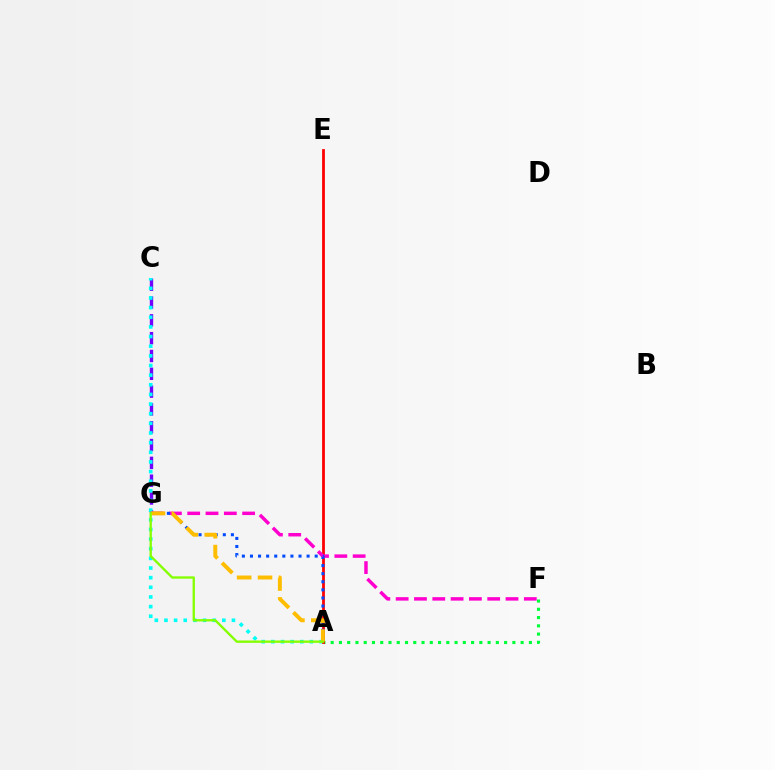{('C', 'G'): [{'color': '#7200ff', 'line_style': 'dashed', 'thickness': 2.42}], ('A', 'C'): [{'color': '#00fff6', 'line_style': 'dotted', 'thickness': 2.62}], ('A', 'F'): [{'color': '#00ff39', 'line_style': 'dotted', 'thickness': 2.24}], ('A', 'E'): [{'color': '#ff0000', 'line_style': 'solid', 'thickness': 2.0}], ('F', 'G'): [{'color': '#ff00cf', 'line_style': 'dashed', 'thickness': 2.49}], ('A', 'G'): [{'color': '#004bff', 'line_style': 'dotted', 'thickness': 2.2}, {'color': '#ffbd00', 'line_style': 'dashed', 'thickness': 2.83}, {'color': '#84ff00', 'line_style': 'solid', 'thickness': 1.69}]}